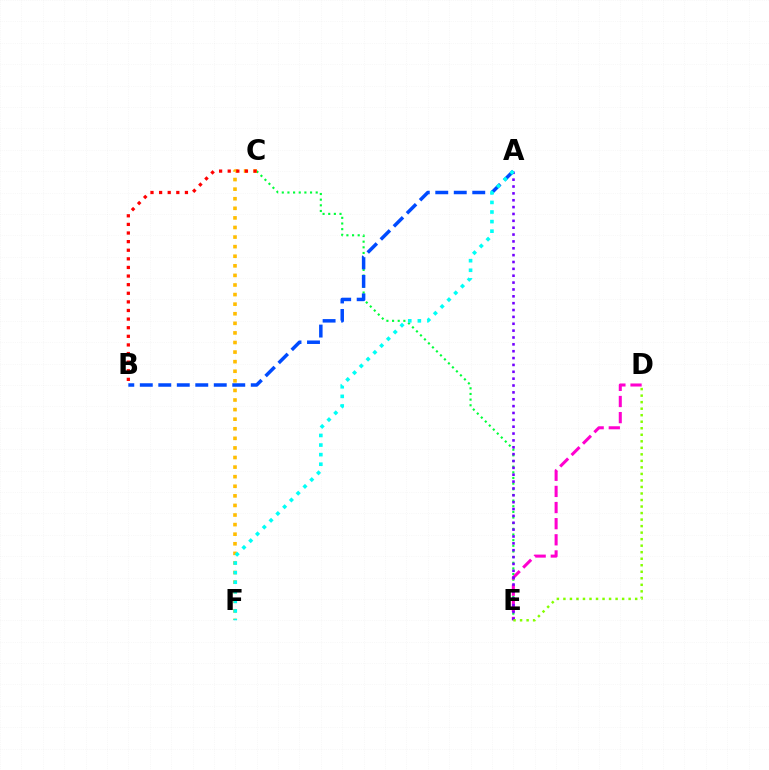{('C', 'E'): [{'color': '#00ff39', 'line_style': 'dotted', 'thickness': 1.54}], ('D', 'E'): [{'color': '#ff00cf', 'line_style': 'dashed', 'thickness': 2.19}, {'color': '#84ff00', 'line_style': 'dotted', 'thickness': 1.77}], ('A', 'E'): [{'color': '#7200ff', 'line_style': 'dotted', 'thickness': 1.86}], ('C', 'F'): [{'color': '#ffbd00', 'line_style': 'dotted', 'thickness': 2.6}], ('A', 'B'): [{'color': '#004bff', 'line_style': 'dashed', 'thickness': 2.51}], ('B', 'C'): [{'color': '#ff0000', 'line_style': 'dotted', 'thickness': 2.34}], ('A', 'F'): [{'color': '#00fff6', 'line_style': 'dotted', 'thickness': 2.61}]}